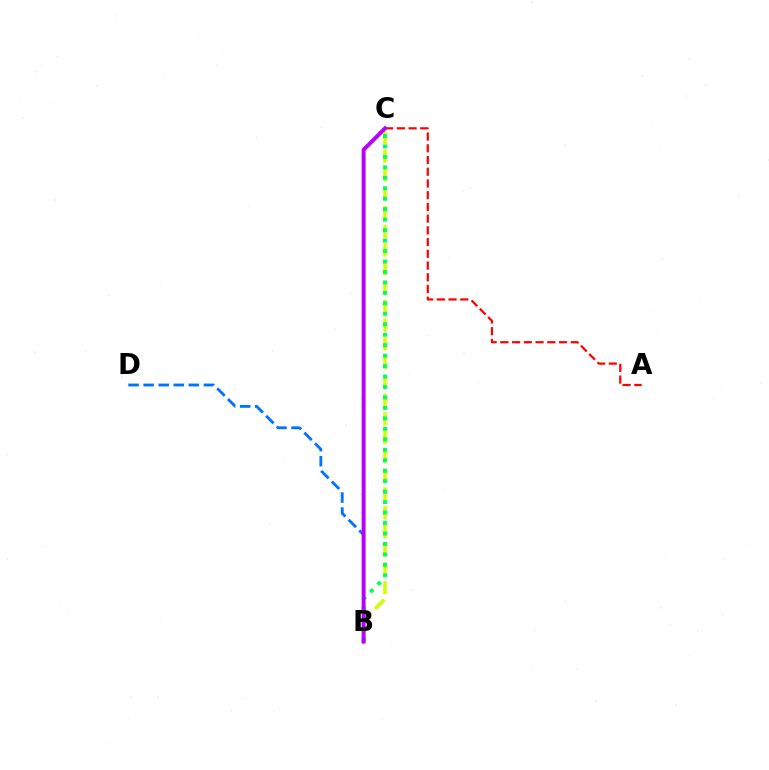{('A', 'C'): [{'color': '#ff0000', 'line_style': 'dashed', 'thickness': 1.59}], ('B', 'C'): [{'color': '#d1ff00', 'line_style': 'dashed', 'thickness': 2.55}, {'color': '#00ff5c', 'line_style': 'dotted', 'thickness': 2.84}, {'color': '#b900ff', 'line_style': 'solid', 'thickness': 2.85}], ('B', 'D'): [{'color': '#0074ff', 'line_style': 'dashed', 'thickness': 2.05}]}